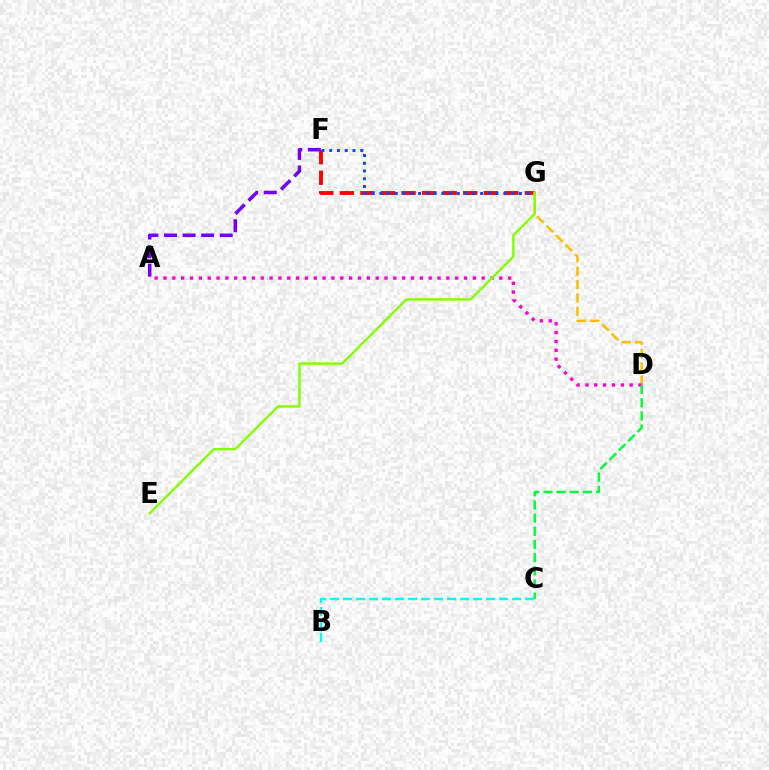{('F', 'G'): [{'color': '#ff0000', 'line_style': 'dashed', 'thickness': 2.79}, {'color': '#004bff', 'line_style': 'dotted', 'thickness': 2.11}], ('D', 'G'): [{'color': '#ffbd00', 'line_style': 'dashed', 'thickness': 1.82}], ('A', 'D'): [{'color': '#ff00cf', 'line_style': 'dotted', 'thickness': 2.4}], ('C', 'D'): [{'color': '#00ff39', 'line_style': 'dashed', 'thickness': 1.79}], ('E', 'G'): [{'color': '#84ff00', 'line_style': 'solid', 'thickness': 1.72}], ('A', 'F'): [{'color': '#7200ff', 'line_style': 'dashed', 'thickness': 2.52}], ('B', 'C'): [{'color': '#00fff6', 'line_style': 'dashed', 'thickness': 1.77}]}